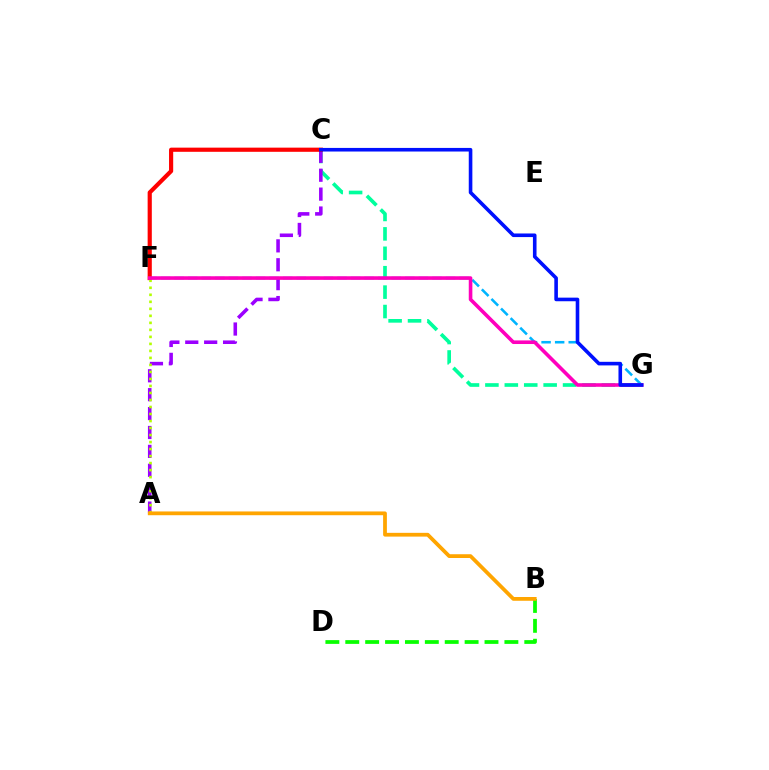{('C', 'G'): [{'color': '#00ff9d', 'line_style': 'dashed', 'thickness': 2.64}, {'color': '#0010ff', 'line_style': 'solid', 'thickness': 2.59}], ('A', 'C'): [{'color': '#9b00ff', 'line_style': 'dashed', 'thickness': 2.57}], ('F', 'G'): [{'color': '#00b5ff', 'line_style': 'dashed', 'thickness': 1.84}, {'color': '#ff00bd', 'line_style': 'solid', 'thickness': 2.6}], ('C', 'F'): [{'color': '#ff0000', 'line_style': 'solid', 'thickness': 3.0}], ('A', 'F'): [{'color': '#b3ff00', 'line_style': 'dotted', 'thickness': 1.91}], ('B', 'D'): [{'color': '#08ff00', 'line_style': 'dashed', 'thickness': 2.7}], ('A', 'B'): [{'color': '#ffa500', 'line_style': 'solid', 'thickness': 2.71}]}